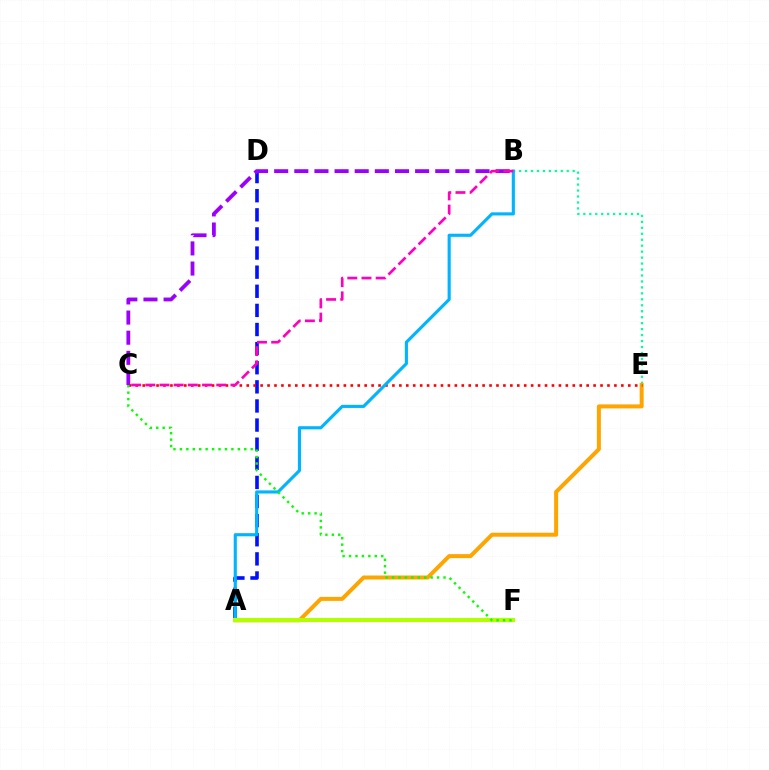{('B', 'E'): [{'color': '#00ff9d', 'line_style': 'dotted', 'thickness': 1.62}], ('A', 'D'): [{'color': '#0010ff', 'line_style': 'dashed', 'thickness': 2.6}], ('A', 'E'): [{'color': '#ffa500', 'line_style': 'solid', 'thickness': 2.87}], ('C', 'E'): [{'color': '#ff0000', 'line_style': 'dotted', 'thickness': 1.88}], ('A', 'B'): [{'color': '#00b5ff', 'line_style': 'solid', 'thickness': 2.25}], ('B', 'C'): [{'color': '#9b00ff', 'line_style': 'dashed', 'thickness': 2.74}, {'color': '#ff00bd', 'line_style': 'dashed', 'thickness': 1.93}], ('A', 'F'): [{'color': '#b3ff00', 'line_style': 'solid', 'thickness': 2.96}], ('C', 'F'): [{'color': '#08ff00', 'line_style': 'dotted', 'thickness': 1.75}]}